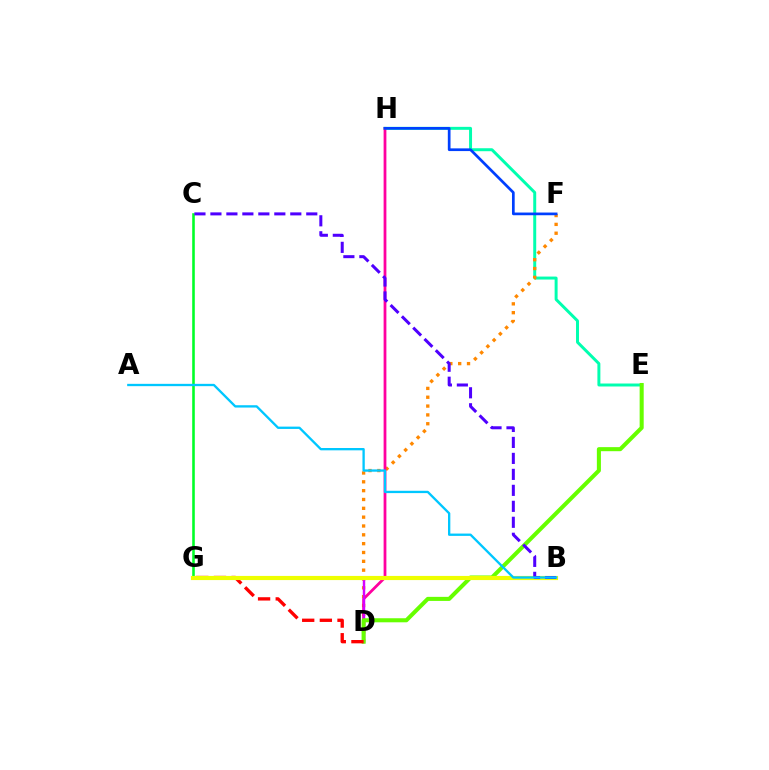{('E', 'H'): [{'color': '#00ffaf', 'line_style': 'solid', 'thickness': 2.14}], ('D', 'F'): [{'color': '#ff8800', 'line_style': 'dotted', 'thickness': 2.4}], ('D', 'H'): [{'color': '#ff00a0', 'line_style': 'solid', 'thickness': 1.99}], ('D', 'G'): [{'color': '#d600ff', 'line_style': 'solid', 'thickness': 1.76}, {'color': '#ff0000', 'line_style': 'dashed', 'thickness': 2.4}], ('D', 'E'): [{'color': '#66ff00', 'line_style': 'solid', 'thickness': 2.92}], ('F', 'H'): [{'color': '#003fff', 'line_style': 'solid', 'thickness': 1.95}], ('C', 'G'): [{'color': '#00ff27', 'line_style': 'solid', 'thickness': 1.86}], ('B', 'G'): [{'color': '#eeff00', 'line_style': 'solid', 'thickness': 2.99}], ('B', 'C'): [{'color': '#4f00ff', 'line_style': 'dashed', 'thickness': 2.17}], ('A', 'B'): [{'color': '#00c7ff', 'line_style': 'solid', 'thickness': 1.67}]}